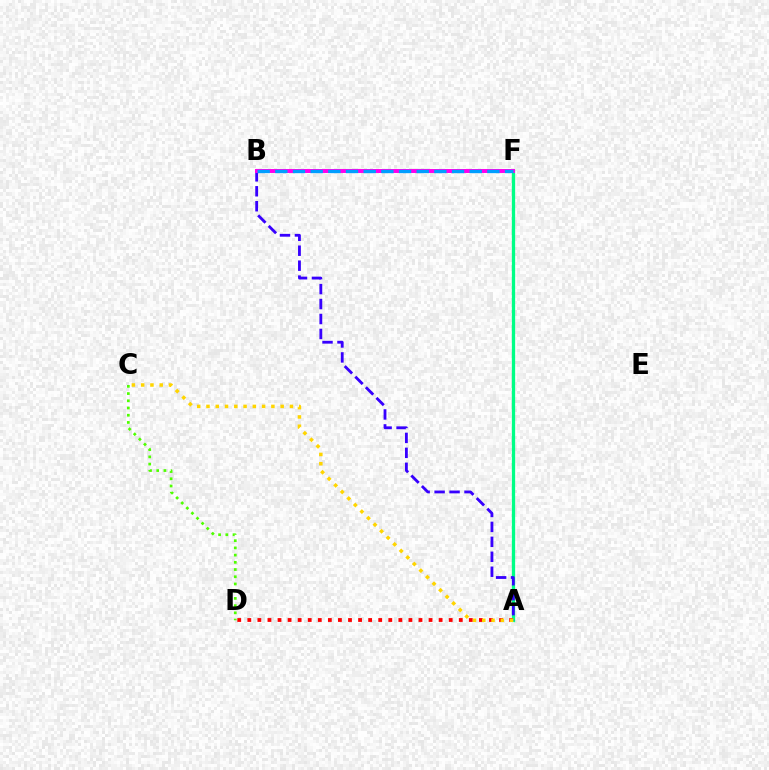{('A', 'F'): [{'color': '#00ff86', 'line_style': 'solid', 'thickness': 2.37}], ('A', 'B'): [{'color': '#3700ff', 'line_style': 'dashed', 'thickness': 2.03}], ('A', 'D'): [{'color': '#ff0000', 'line_style': 'dotted', 'thickness': 2.74}], ('C', 'D'): [{'color': '#4fff00', 'line_style': 'dotted', 'thickness': 1.96}], ('B', 'F'): [{'color': '#ff00ed', 'line_style': 'solid', 'thickness': 2.85}, {'color': '#009eff', 'line_style': 'dashed', 'thickness': 2.4}], ('A', 'C'): [{'color': '#ffd500', 'line_style': 'dotted', 'thickness': 2.52}]}